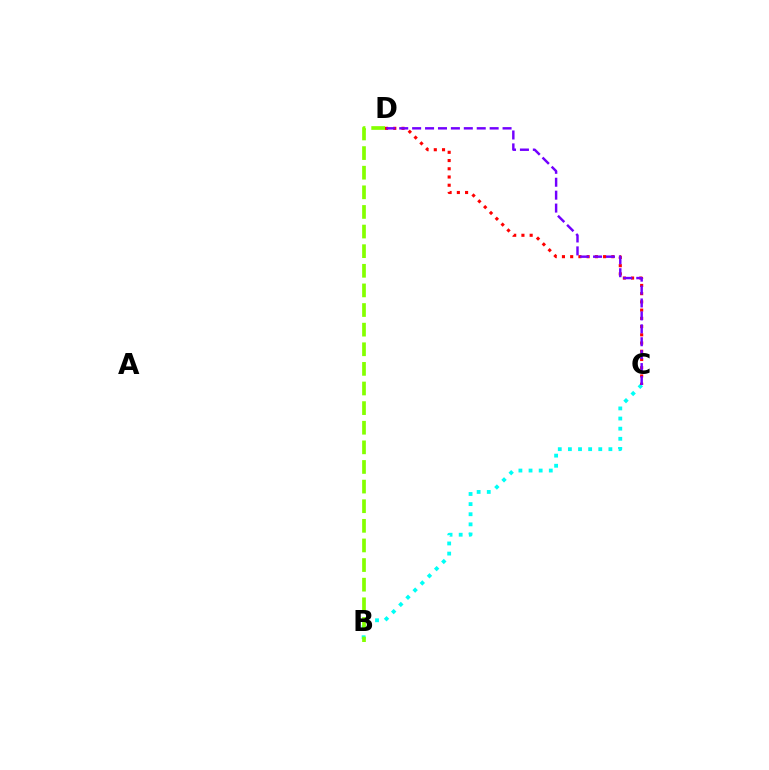{('B', 'C'): [{'color': '#00fff6', 'line_style': 'dotted', 'thickness': 2.75}], ('C', 'D'): [{'color': '#ff0000', 'line_style': 'dotted', 'thickness': 2.24}, {'color': '#7200ff', 'line_style': 'dashed', 'thickness': 1.75}], ('B', 'D'): [{'color': '#84ff00', 'line_style': 'dashed', 'thickness': 2.67}]}